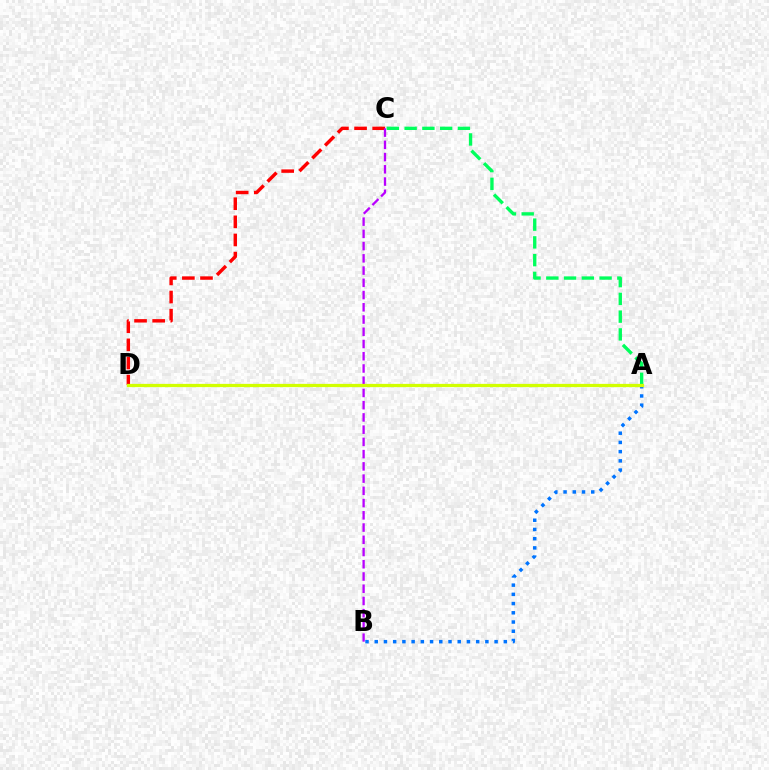{('C', 'D'): [{'color': '#ff0000', 'line_style': 'dashed', 'thickness': 2.46}], ('A', 'B'): [{'color': '#0074ff', 'line_style': 'dotted', 'thickness': 2.51}], ('B', 'C'): [{'color': '#b900ff', 'line_style': 'dashed', 'thickness': 1.66}], ('A', 'C'): [{'color': '#00ff5c', 'line_style': 'dashed', 'thickness': 2.41}], ('A', 'D'): [{'color': '#d1ff00', 'line_style': 'solid', 'thickness': 2.34}]}